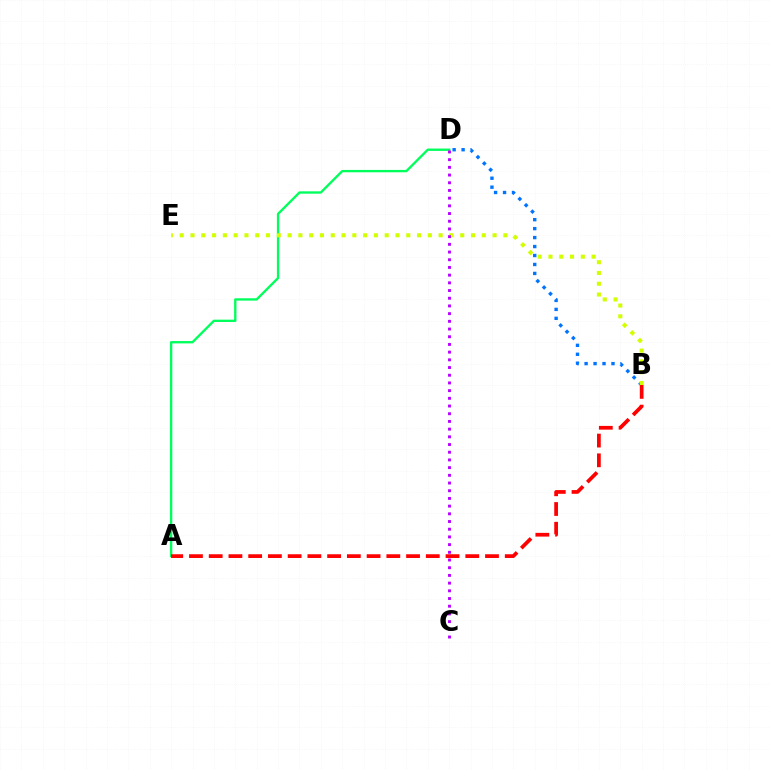{('A', 'D'): [{'color': '#00ff5c', 'line_style': 'solid', 'thickness': 1.69}], ('B', 'D'): [{'color': '#0074ff', 'line_style': 'dotted', 'thickness': 2.43}], ('B', 'E'): [{'color': '#d1ff00', 'line_style': 'dotted', 'thickness': 2.93}], ('A', 'B'): [{'color': '#ff0000', 'line_style': 'dashed', 'thickness': 2.68}], ('C', 'D'): [{'color': '#b900ff', 'line_style': 'dotted', 'thickness': 2.09}]}